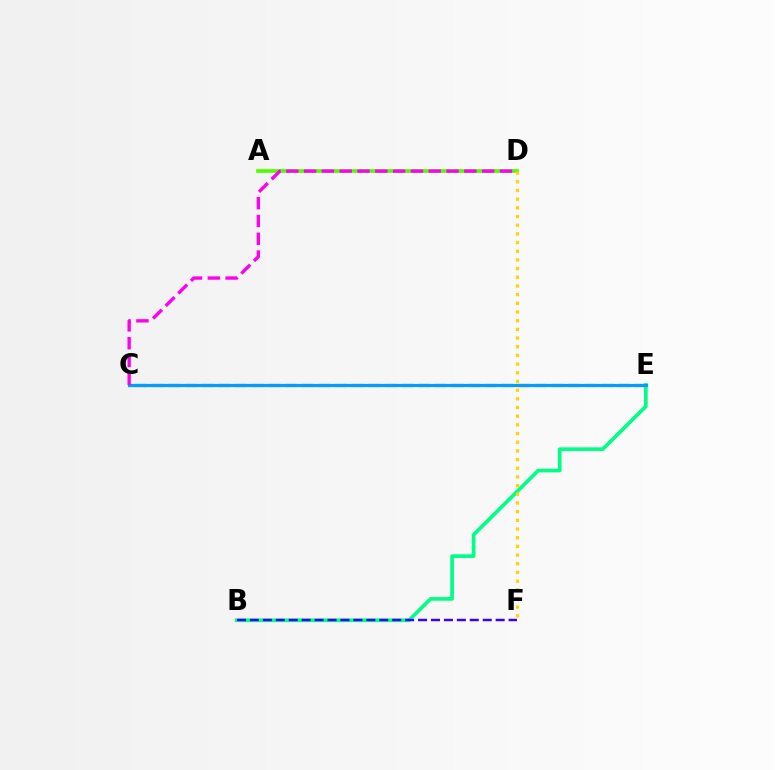{('C', 'E'): [{'color': '#ff0000', 'line_style': 'dashed', 'thickness': 2.26}, {'color': '#009eff', 'line_style': 'solid', 'thickness': 2.32}], ('A', 'D'): [{'color': '#4fff00', 'line_style': 'solid', 'thickness': 2.66}], ('B', 'E'): [{'color': '#00ff86', 'line_style': 'solid', 'thickness': 2.65}], ('B', 'F'): [{'color': '#3700ff', 'line_style': 'dashed', 'thickness': 1.76}], ('D', 'F'): [{'color': '#ffd500', 'line_style': 'dotted', 'thickness': 2.36}], ('C', 'D'): [{'color': '#ff00ed', 'line_style': 'dashed', 'thickness': 2.42}]}